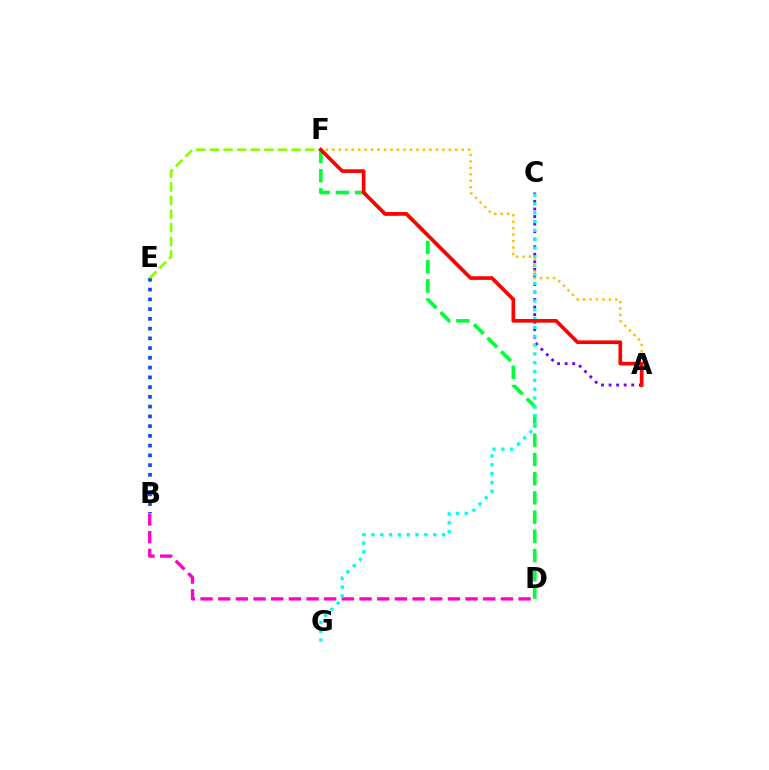{('B', 'D'): [{'color': '#ff00cf', 'line_style': 'dashed', 'thickness': 2.4}], ('B', 'E'): [{'color': '#004bff', 'line_style': 'dotted', 'thickness': 2.65}], ('A', 'C'): [{'color': '#7200ff', 'line_style': 'dotted', 'thickness': 2.05}], ('E', 'F'): [{'color': '#84ff00', 'line_style': 'dashed', 'thickness': 1.85}], ('D', 'F'): [{'color': '#00ff39', 'line_style': 'dashed', 'thickness': 2.61}], ('C', 'G'): [{'color': '#00fff6', 'line_style': 'dotted', 'thickness': 2.4}], ('A', 'F'): [{'color': '#ffbd00', 'line_style': 'dotted', 'thickness': 1.76}, {'color': '#ff0000', 'line_style': 'solid', 'thickness': 2.64}]}